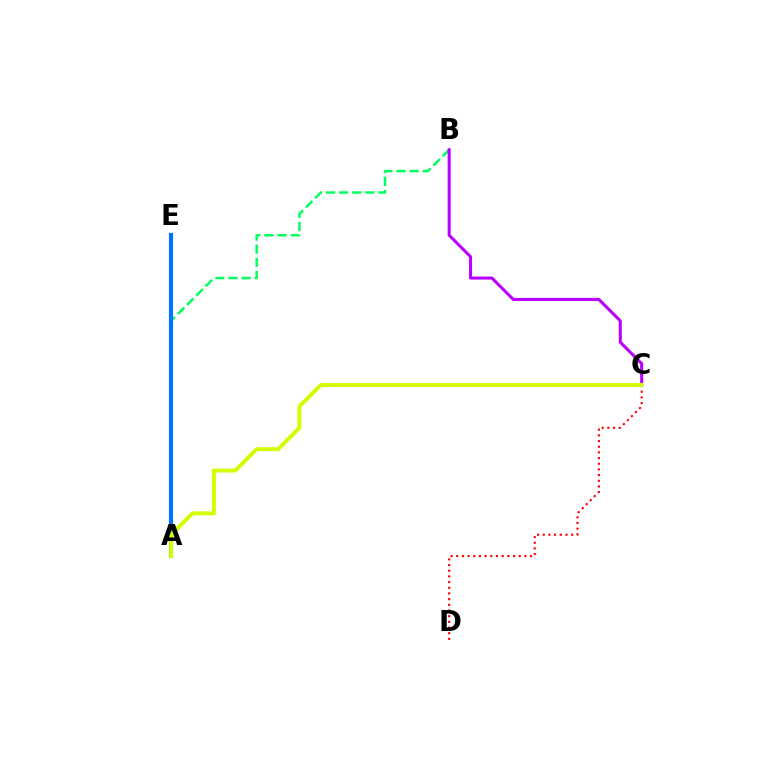{('A', 'B'): [{'color': '#00ff5c', 'line_style': 'dashed', 'thickness': 1.78}], ('C', 'D'): [{'color': '#ff0000', 'line_style': 'dotted', 'thickness': 1.54}], ('A', 'E'): [{'color': '#0074ff', 'line_style': 'solid', 'thickness': 2.99}], ('B', 'C'): [{'color': '#b900ff', 'line_style': 'solid', 'thickness': 2.19}], ('A', 'C'): [{'color': '#d1ff00', 'line_style': 'solid', 'thickness': 2.81}]}